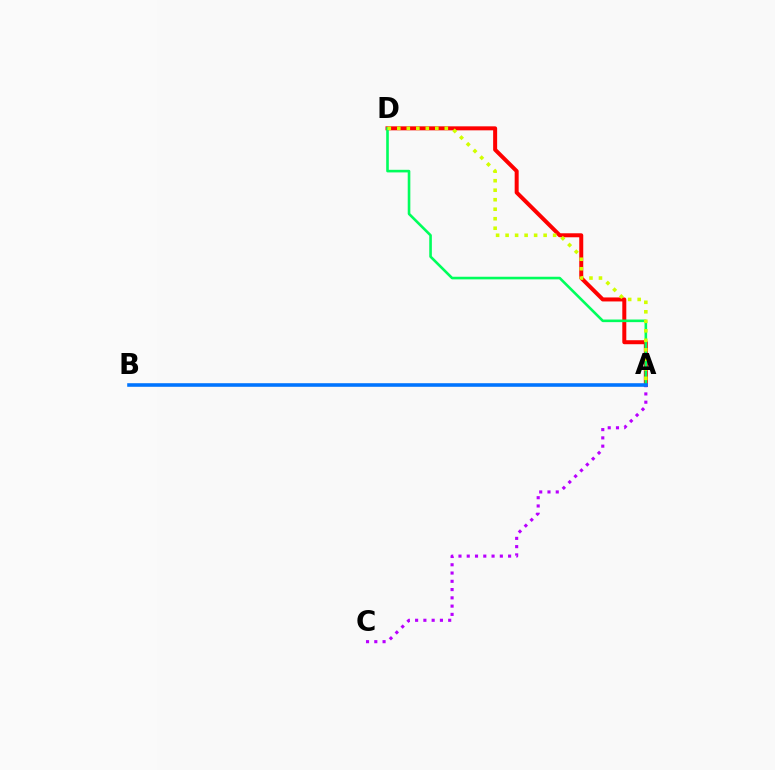{('A', 'D'): [{'color': '#ff0000', 'line_style': 'solid', 'thickness': 2.88}, {'color': '#00ff5c', 'line_style': 'solid', 'thickness': 1.88}, {'color': '#d1ff00', 'line_style': 'dotted', 'thickness': 2.58}], ('A', 'C'): [{'color': '#b900ff', 'line_style': 'dotted', 'thickness': 2.25}], ('A', 'B'): [{'color': '#0074ff', 'line_style': 'solid', 'thickness': 2.58}]}